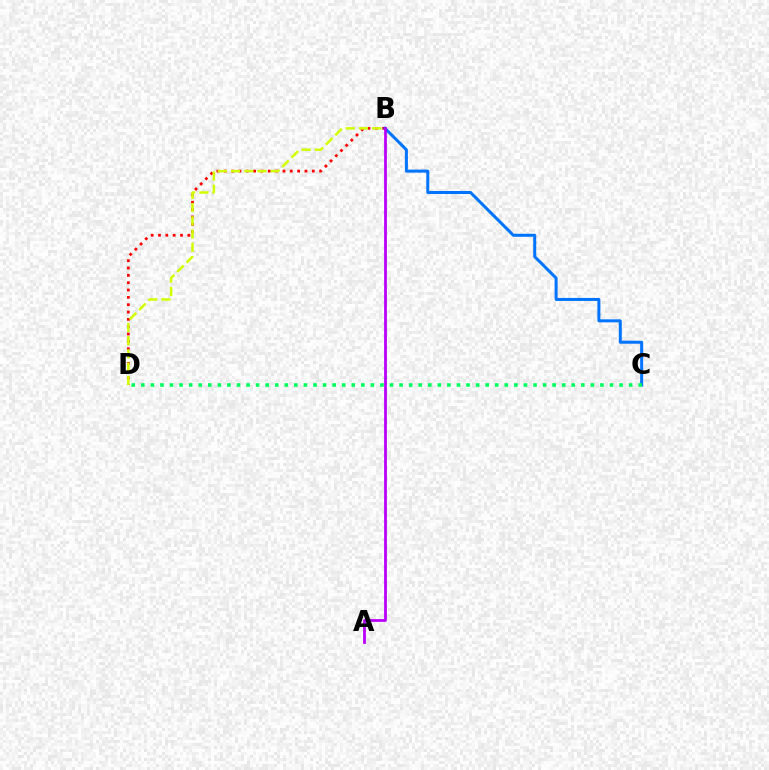{('B', 'D'): [{'color': '#ff0000', 'line_style': 'dotted', 'thickness': 1.99}, {'color': '#d1ff00', 'line_style': 'dashed', 'thickness': 1.8}], ('B', 'C'): [{'color': '#0074ff', 'line_style': 'solid', 'thickness': 2.17}], ('C', 'D'): [{'color': '#00ff5c', 'line_style': 'dotted', 'thickness': 2.6}], ('A', 'B'): [{'color': '#b900ff', 'line_style': 'solid', 'thickness': 2.0}]}